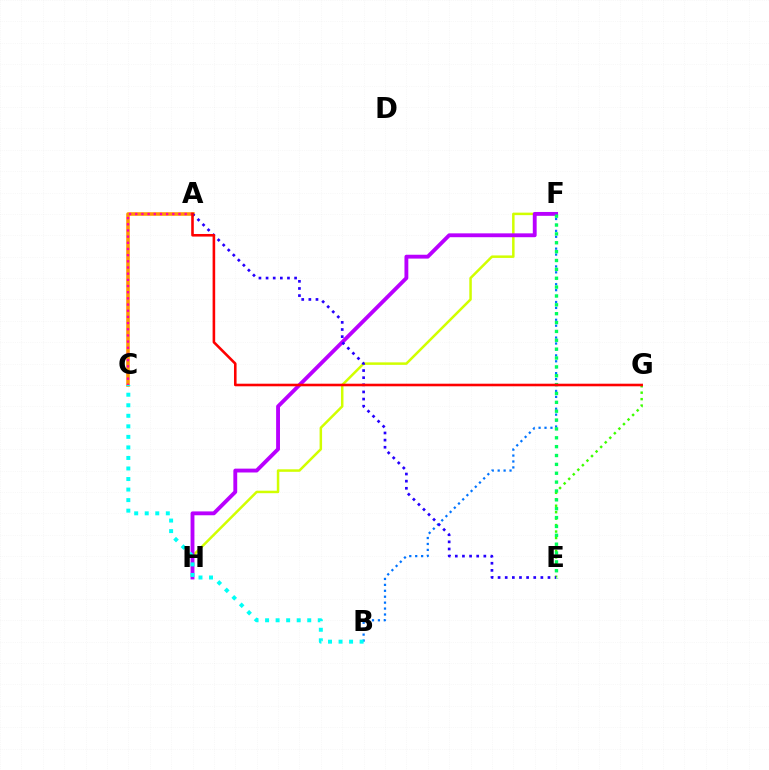{('F', 'H'): [{'color': '#d1ff00', 'line_style': 'solid', 'thickness': 1.8}, {'color': '#b900ff', 'line_style': 'solid', 'thickness': 2.78}], ('E', 'G'): [{'color': '#3dff00', 'line_style': 'dotted', 'thickness': 1.75}], ('A', 'C'): [{'color': '#ff9400', 'line_style': 'solid', 'thickness': 2.56}, {'color': '#ff00ac', 'line_style': 'dotted', 'thickness': 1.68}], ('B', 'F'): [{'color': '#0074ff', 'line_style': 'dotted', 'thickness': 1.61}], ('E', 'F'): [{'color': '#00ff5c', 'line_style': 'dotted', 'thickness': 2.41}], ('A', 'E'): [{'color': '#2500ff', 'line_style': 'dotted', 'thickness': 1.94}], ('A', 'G'): [{'color': '#ff0000', 'line_style': 'solid', 'thickness': 1.86}], ('B', 'C'): [{'color': '#00fff6', 'line_style': 'dotted', 'thickness': 2.86}]}